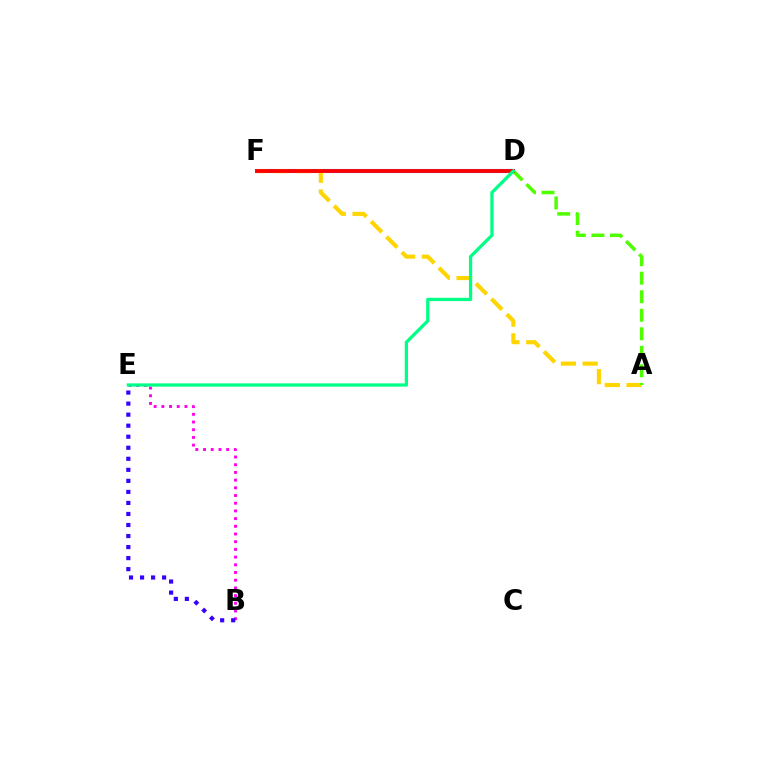{('D', 'F'): [{'color': '#009eff', 'line_style': 'solid', 'thickness': 2.92}, {'color': '#ff0000', 'line_style': 'solid', 'thickness': 2.74}], ('A', 'F'): [{'color': '#ffd500', 'line_style': 'dashed', 'thickness': 2.96}], ('A', 'D'): [{'color': '#4fff00', 'line_style': 'dashed', 'thickness': 2.52}], ('B', 'E'): [{'color': '#ff00ed', 'line_style': 'dotted', 'thickness': 2.09}, {'color': '#3700ff', 'line_style': 'dotted', 'thickness': 3.0}], ('D', 'E'): [{'color': '#00ff86', 'line_style': 'solid', 'thickness': 2.35}]}